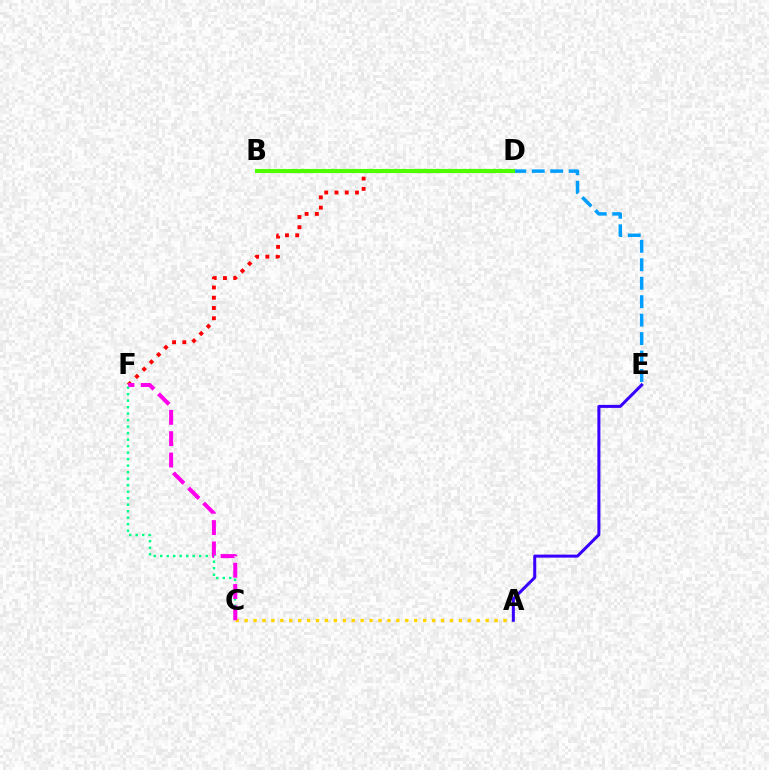{('D', 'F'): [{'color': '#ff0000', 'line_style': 'dotted', 'thickness': 2.79}], ('A', 'C'): [{'color': '#ffd500', 'line_style': 'dotted', 'thickness': 2.43}], ('A', 'E'): [{'color': '#3700ff', 'line_style': 'solid', 'thickness': 2.17}], ('D', 'E'): [{'color': '#009eff', 'line_style': 'dashed', 'thickness': 2.51}], ('C', 'F'): [{'color': '#00ff86', 'line_style': 'dotted', 'thickness': 1.77}, {'color': '#ff00ed', 'line_style': 'dashed', 'thickness': 2.9}], ('B', 'D'): [{'color': '#4fff00', 'line_style': 'solid', 'thickness': 2.96}]}